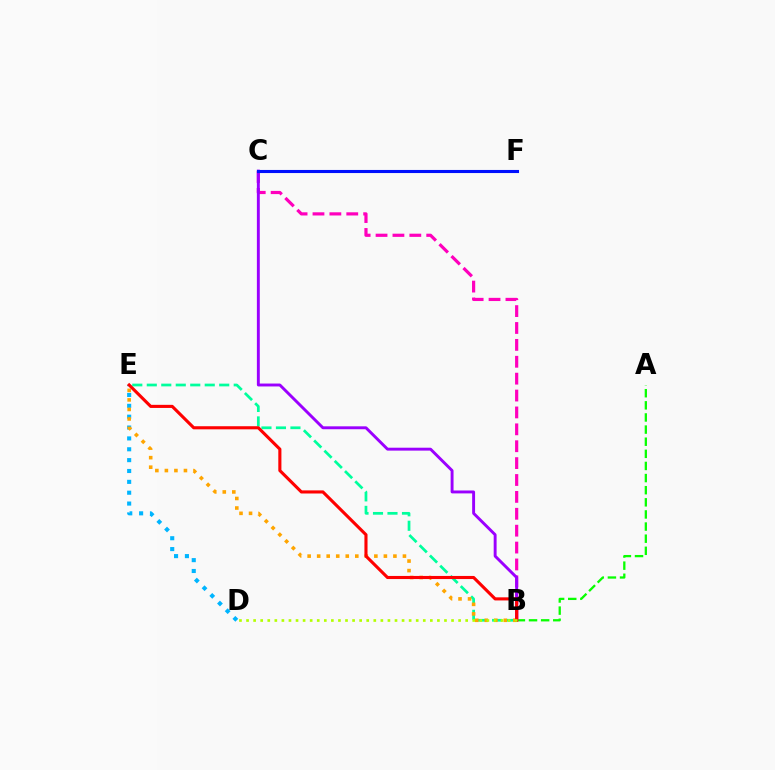{('B', 'E'): [{'color': '#00ff9d', 'line_style': 'dashed', 'thickness': 1.97}, {'color': '#ffa500', 'line_style': 'dotted', 'thickness': 2.59}, {'color': '#ff0000', 'line_style': 'solid', 'thickness': 2.24}], ('D', 'E'): [{'color': '#00b5ff', 'line_style': 'dotted', 'thickness': 2.95}], ('A', 'B'): [{'color': '#08ff00', 'line_style': 'dashed', 'thickness': 1.65}], ('B', 'C'): [{'color': '#ff00bd', 'line_style': 'dashed', 'thickness': 2.29}, {'color': '#9b00ff', 'line_style': 'solid', 'thickness': 2.09}], ('B', 'D'): [{'color': '#b3ff00', 'line_style': 'dotted', 'thickness': 1.92}], ('C', 'F'): [{'color': '#0010ff', 'line_style': 'solid', 'thickness': 2.23}]}